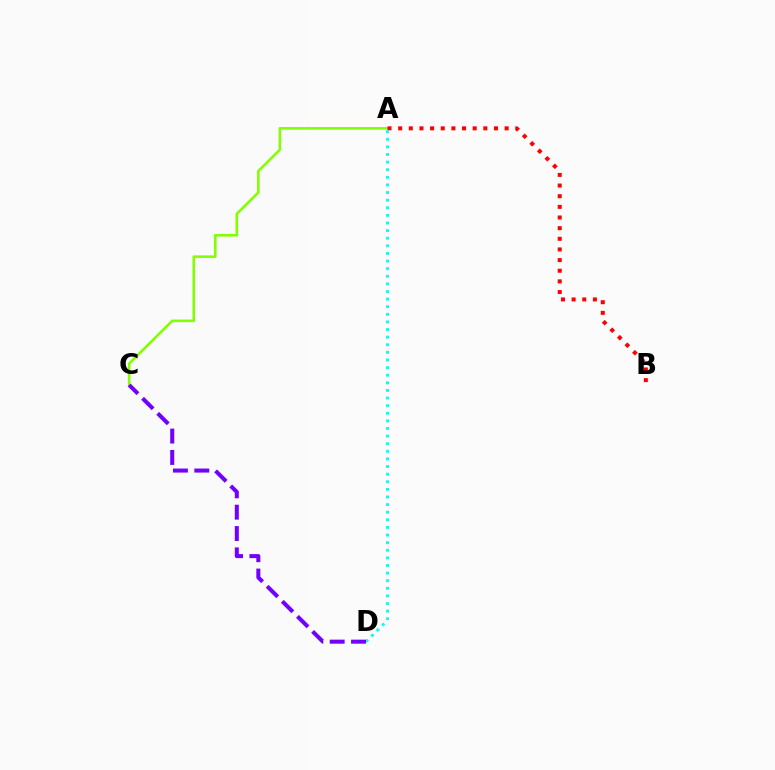{('A', 'C'): [{'color': '#84ff00', 'line_style': 'solid', 'thickness': 1.87}], ('A', 'B'): [{'color': '#ff0000', 'line_style': 'dotted', 'thickness': 2.89}], ('A', 'D'): [{'color': '#00fff6', 'line_style': 'dotted', 'thickness': 2.07}], ('C', 'D'): [{'color': '#7200ff', 'line_style': 'dashed', 'thickness': 2.9}]}